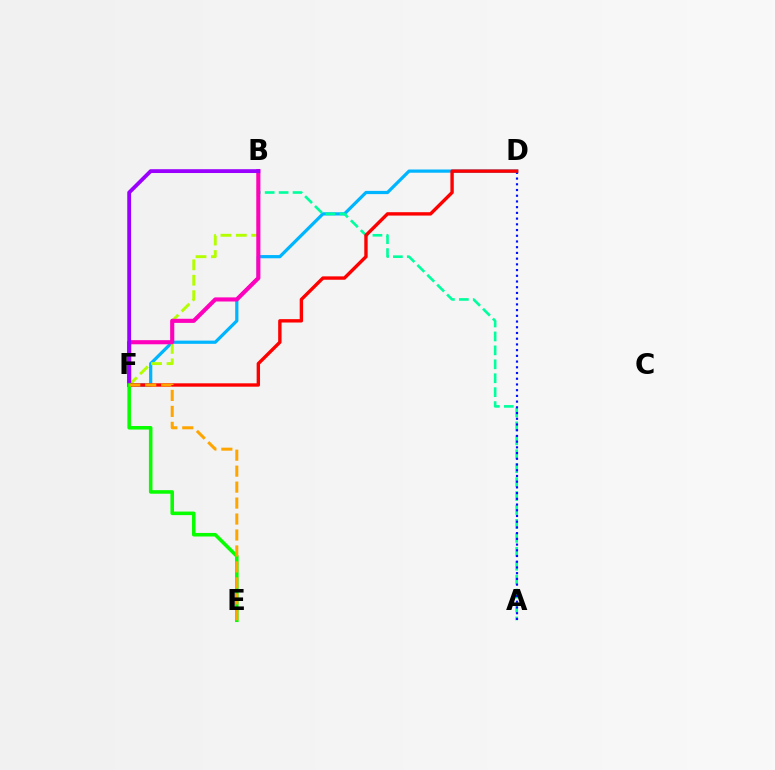{('D', 'F'): [{'color': '#00b5ff', 'line_style': 'solid', 'thickness': 2.32}, {'color': '#ff0000', 'line_style': 'solid', 'thickness': 2.43}], ('B', 'F'): [{'color': '#b3ff00', 'line_style': 'dashed', 'thickness': 2.1}, {'color': '#ff00bd', 'line_style': 'solid', 'thickness': 2.96}, {'color': '#9b00ff', 'line_style': 'solid', 'thickness': 2.75}], ('A', 'B'): [{'color': '#00ff9d', 'line_style': 'dashed', 'thickness': 1.89}], ('A', 'D'): [{'color': '#0010ff', 'line_style': 'dotted', 'thickness': 1.55}], ('E', 'F'): [{'color': '#08ff00', 'line_style': 'solid', 'thickness': 2.56}, {'color': '#ffa500', 'line_style': 'dashed', 'thickness': 2.17}]}